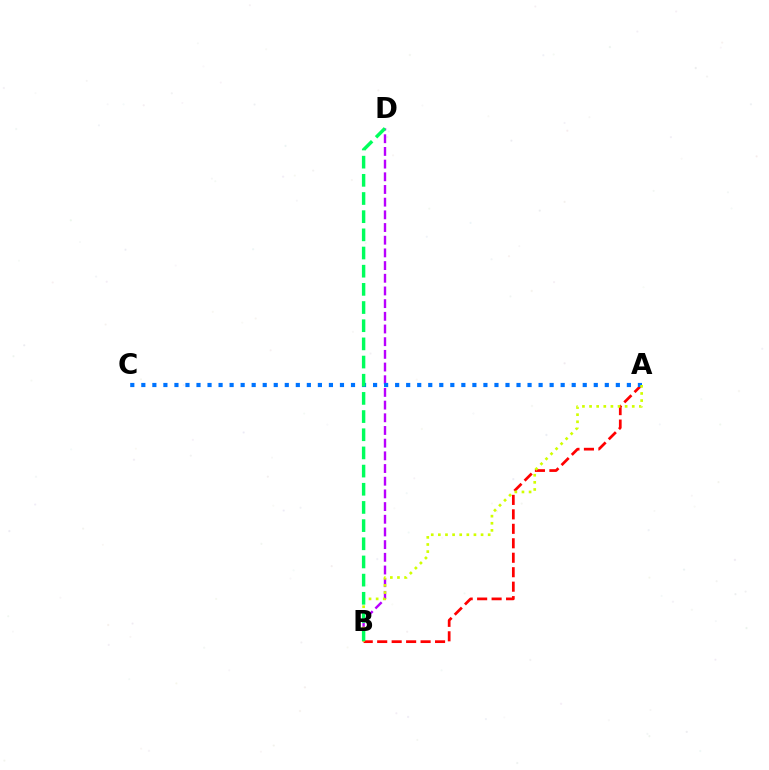{('B', 'D'): [{'color': '#b900ff', 'line_style': 'dashed', 'thickness': 1.72}, {'color': '#00ff5c', 'line_style': 'dashed', 'thickness': 2.47}], ('A', 'B'): [{'color': '#ff0000', 'line_style': 'dashed', 'thickness': 1.97}, {'color': '#d1ff00', 'line_style': 'dotted', 'thickness': 1.93}], ('A', 'C'): [{'color': '#0074ff', 'line_style': 'dotted', 'thickness': 3.0}]}